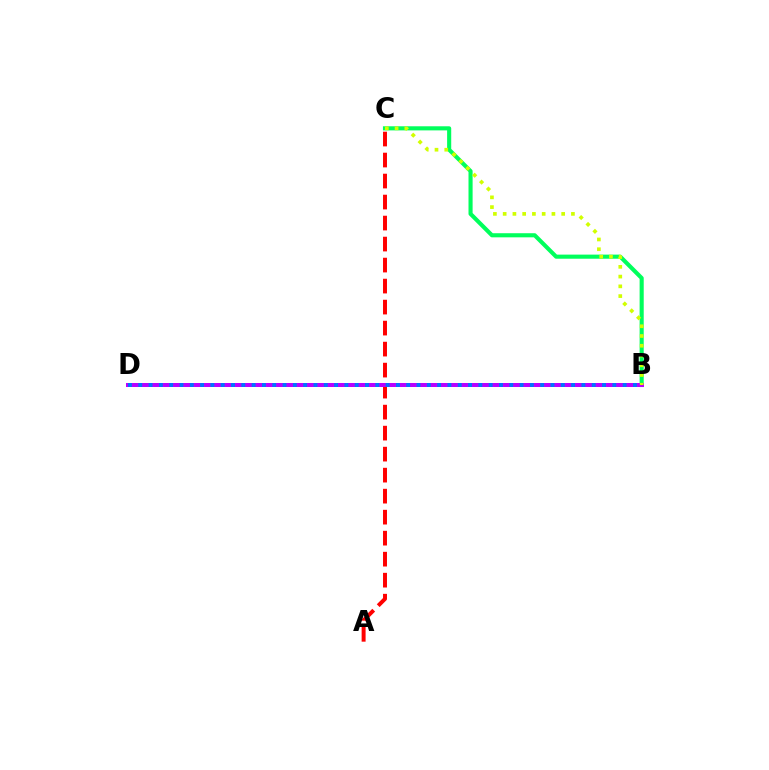{('B', 'C'): [{'color': '#00ff5c', 'line_style': 'solid', 'thickness': 2.96}, {'color': '#d1ff00', 'line_style': 'dotted', 'thickness': 2.65}], ('A', 'C'): [{'color': '#ff0000', 'line_style': 'dashed', 'thickness': 2.85}], ('B', 'D'): [{'color': '#b900ff', 'line_style': 'solid', 'thickness': 2.87}, {'color': '#0074ff', 'line_style': 'dotted', 'thickness': 2.8}]}